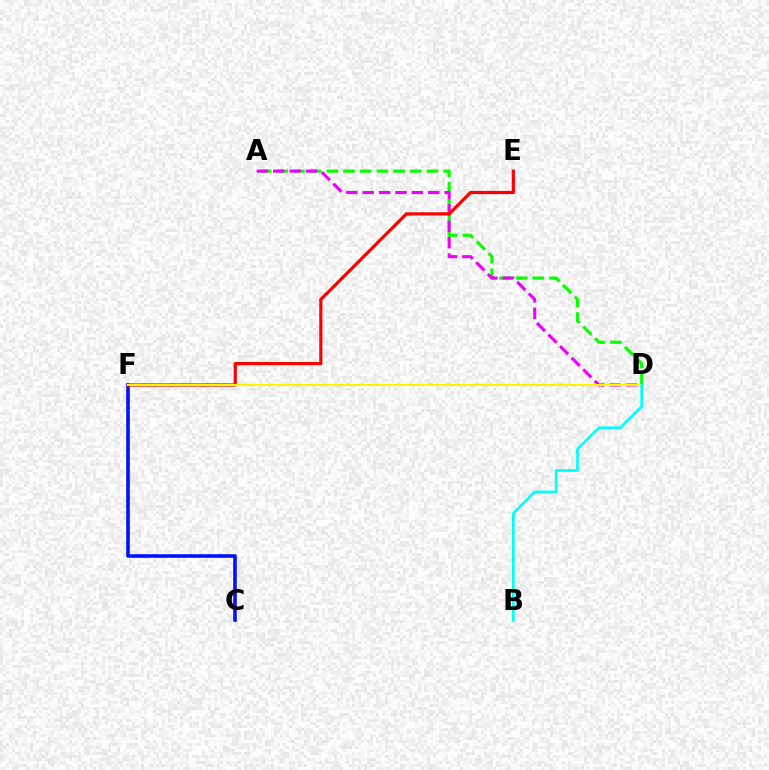{('A', 'D'): [{'color': '#08ff00', 'line_style': 'dashed', 'thickness': 2.27}, {'color': '#ee00ff', 'line_style': 'dashed', 'thickness': 2.23}], ('C', 'F'): [{'color': '#0010ff', 'line_style': 'solid', 'thickness': 2.58}], ('E', 'F'): [{'color': '#ff0000', 'line_style': 'solid', 'thickness': 2.29}], ('D', 'F'): [{'color': '#fcf500', 'line_style': 'solid', 'thickness': 1.5}], ('B', 'D'): [{'color': '#00fff6', 'line_style': 'solid', 'thickness': 1.93}]}